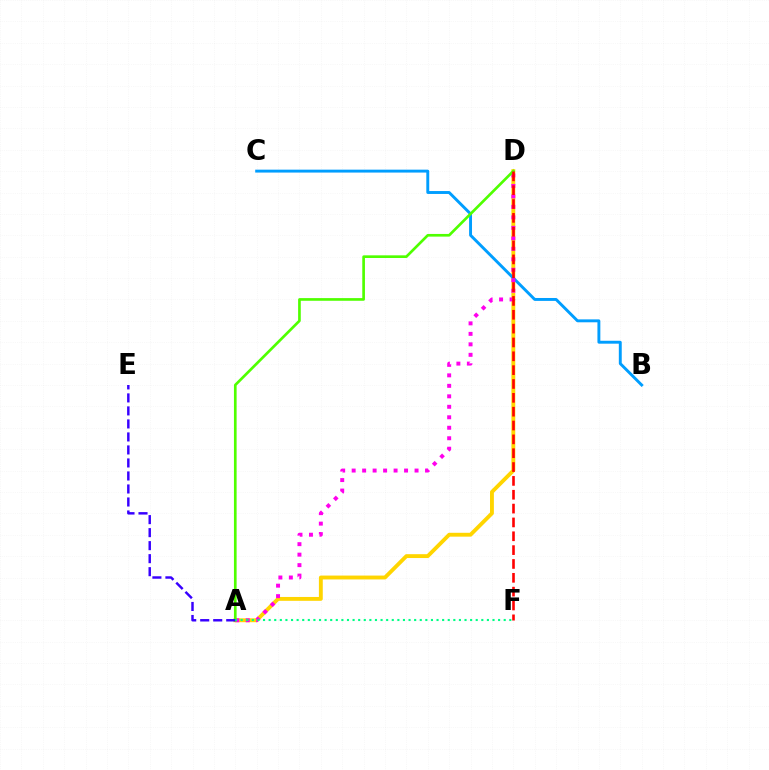{('A', 'D'): [{'color': '#ffd500', 'line_style': 'solid', 'thickness': 2.78}, {'color': '#ff00ed', 'line_style': 'dotted', 'thickness': 2.85}, {'color': '#4fff00', 'line_style': 'solid', 'thickness': 1.92}], ('B', 'C'): [{'color': '#009eff', 'line_style': 'solid', 'thickness': 2.1}], ('A', 'F'): [{'color': '#00ff86', 'line_style': 'dotted', 'thickness': 1.52}], ('D', 'F'): [{'color': '#ff0000', 'line_style': 'dashed', 'thickness': 1.88}], ('A', 'E'): [{'color': '#3700ff', 'line_style': 'dashed', 'thickness': 1.77}]}